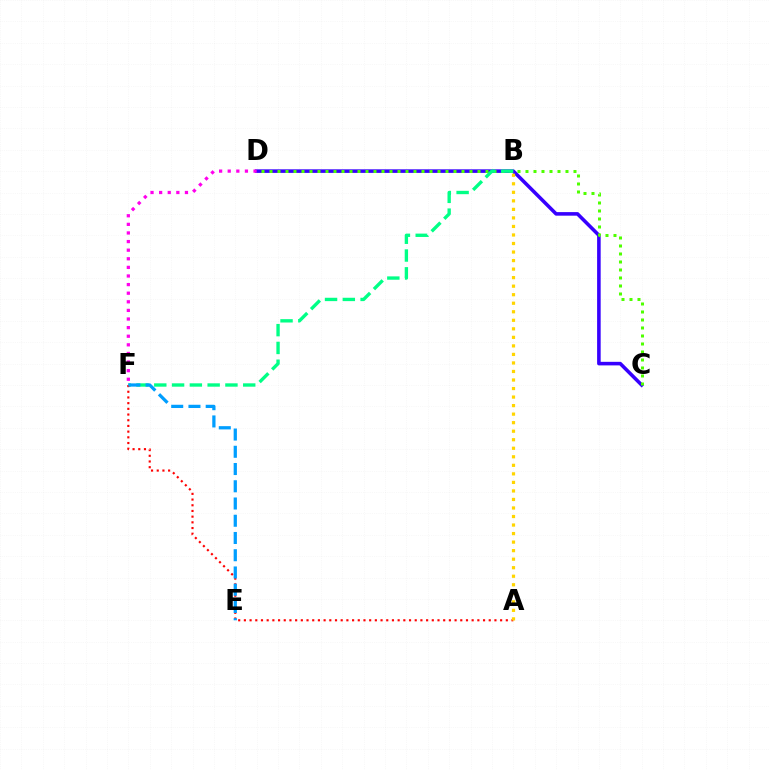{('C', 'D'): [{'color': '#3700ff', 'line_style': 'solid', 'thickness': 2.57}, {'color': '#4fff00', 'line_style': 'dotted', 'thickness': 2.17}], ('D', 'F'): [{'color': '#ff00ed', 'line_style': 'dotted', 'thickness': 2.34}], ('B', 'F'): [{'color': '#00ff86', 'line_style': 'dashed', 'thickness': 2.42}], ('A', 'F'): [{'color': '#ff0000', 'line_style': 'dotted', 'thickness': 1.55}], ('E', 'F'): [{'color': '#009eff', 'line_style': 'dashed', 'thickness': 2.34}], ('A', 'B'): [{'color': '#ffd500', 'line_style': 'dotted', 'thickness': 2.32}]}